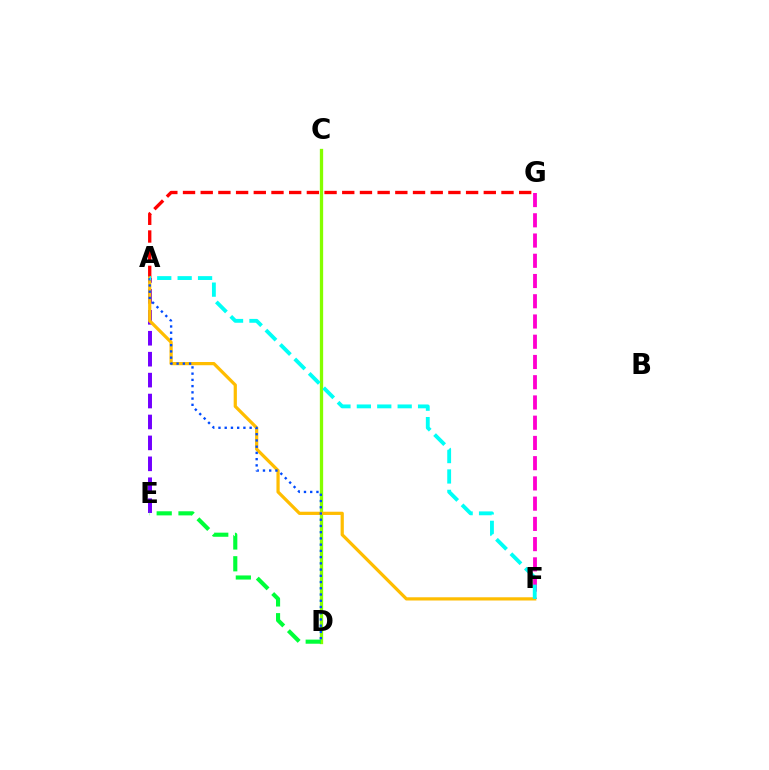{('A', 'G'): [{'color': '#ff0000', 'line_style': 'dashed', 'thickness': 2.4}], ('A', 'E'): [{'color': '#7200ff', 'line_style': 'dashed', 'thickness': 2.84}], ('C', 'D'): [{'color': '#84ff00', 'line_style': 'solid', 'thickness': 2.38}], ('F', 'G'): [{'color': '#ff00cf', 'line_style': 'dashed', 'thickness': 2.75}], ('A', 'F'): [{'color': '#ffbd00', 'line_style': 'solid', 'thickness': 2.32}, {'color': '#00fff6', 'line_style': 'dashed', 'thickness': 2.77}], ('D', 'E'): [{'color': '#00ff39', 'line_style': 'dashed', 'thickness': 2.96}], ('A', 'D'): [{'color': '#004bff', 'line_style': 'dotted', 'thickness': 1.69}]}